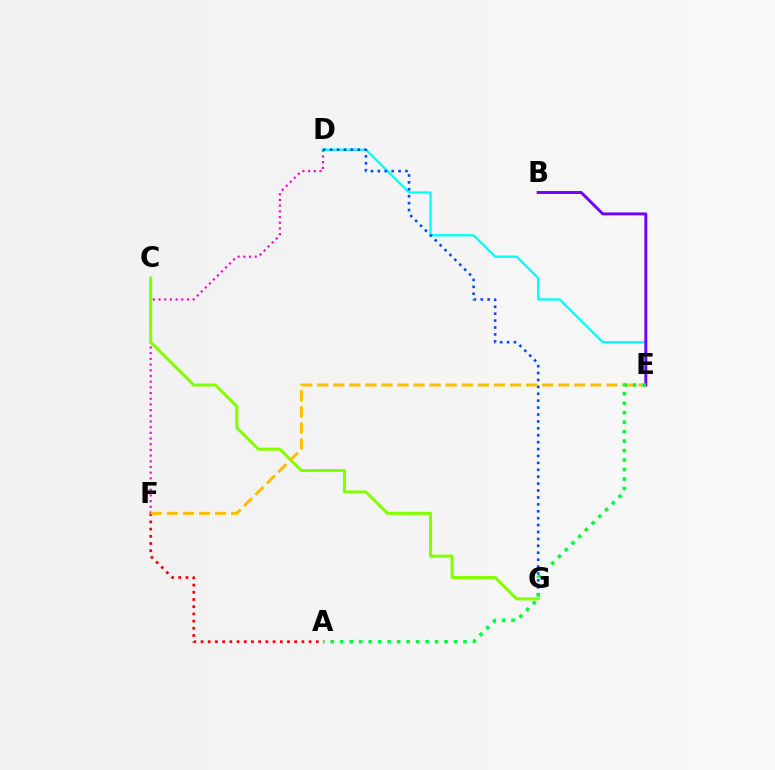{('D', 'F'): [{'color': '#ff00cf', 'line_style': 'dotted', 'thickness': 1.55}], ('D', 'E'): [{'color': '#00fff6', 'line_style': 'solid', 'thickness': 1.66}], ('B', 'E'): [{'color': '#7200ff', 'line_style': 'solid', 'thickness': 2.11}], ('D', 'G'): [{'color': '#004bff', 'line_style': 'dotted', 'thickness': 1.88}], ('A', 'F'): [{'color': '#ff0000', 'line_style': 'dotted', 'thickness': 1.96}], ('C', 'G'): [{'color': '#84ff00', 'line_style': 'solid', 'thickness': 2.19}], ('E', 'F'): [{'color': '#ffbd00', 'line_style': 'dashed', 'thickness': 2.18}], ('A', 'E'): [{'color': '#00ff39', 'line_style': 'dotted', 'thickness': 2.58}]}